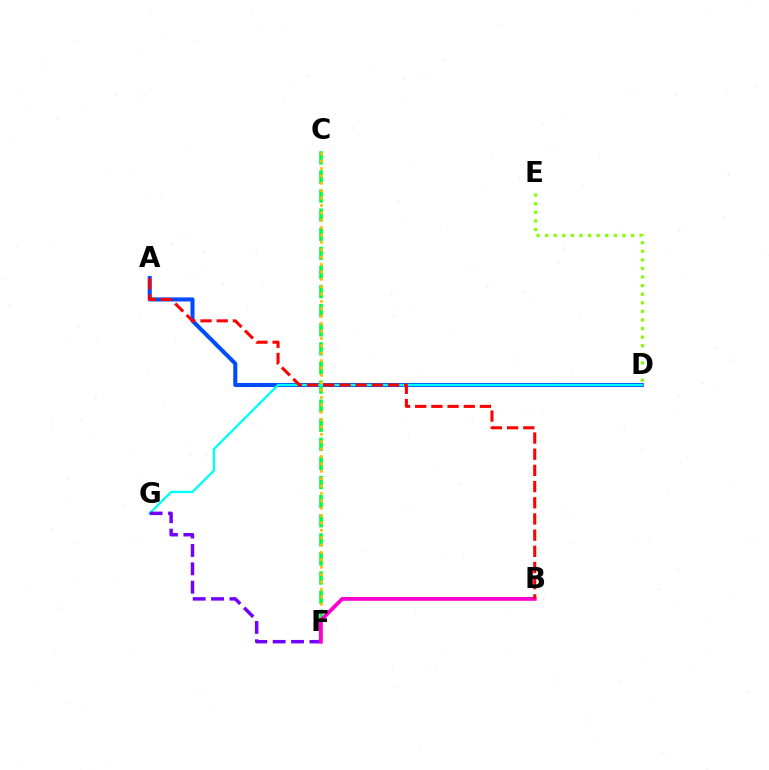{('A', 'D'): [{'color': '#004bff', 'line_style': 'solid', 'thickness': 2.92}], ('C', 'F'): [{'color': '#00ff39', 'line_style': 'dashed', 'thickness': 2.59}, {'color': '#ffbd00', 'line_style': 'dotted', 'thickness': 2.01}], ('D', 'G'): [{'color': '#00fff6', 'line_style': 'solid', 'thickness': 1.69}], ('F', 'G'): [{'color': '#7200ff', 'line_style': 'dashed', 'thickness': 2.5}], ('B', 'F'): [{'color': '#ff00cf', 'line_style': 'solid', 'thickness': 2.75}], ('D', 'E'): [{'color': '#84ff00', 'line_style': 'dotted', 'thickness': 2.33}], ('A', 'B'): [{'color': '#ff0000', 'line_style': 'dashed', 'thickness': 2.2}]}